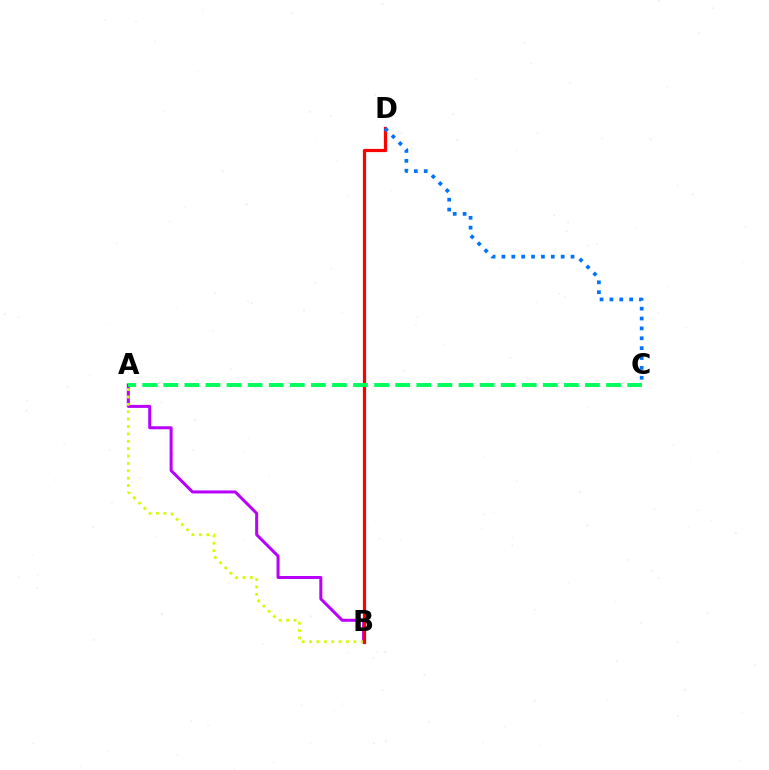{('A', 'B'): [{'color': '#b900ff', 'line_style': 'solid', 'thickness': 2.17}, {'color': '#d1ff00', 'line_style': 'dotted', 'thickness': 2.01}], ('B', 'D'): [{'color': '#ff0000', 'line_style': 'solid', 'thickness': 2.32}], ('A', 'C'): [{'color': '#00ff5c', 'line_style': 'dashed', 'thickness': 2.86}], ('C', 'D'): [{'color': '#0074ff', 'line_style': 'dotted', 'thickness': 2.68}]}